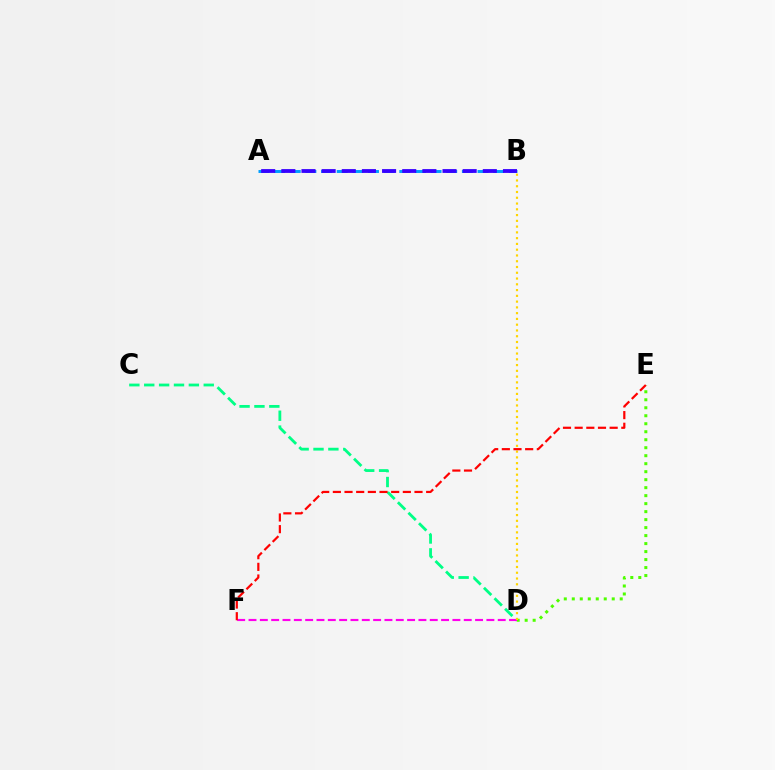{('A', 'B'): [{'color': '#009eff', 'line_style': 'dashed', 'thickness': 2.13}, {'color': '#3700ff', 'line_style': 'dashed', 'thickness': 2.74}], ('D', 'E'): [{'color': '#4fff00', 'line_style': 'dotted', 'thickness': 2.17}], ('C', 'D'): [{'color': '#00ff86', 'line_style': 'dashed', 'thickness': 2.02}], ('D', 'F'): [{'color': '#ff00ed', 'line_style': 'dashed', 'thickness': 1.54}], ('B', 'D'): [{'color': '#ffd500', 'line_style': 'dotted', 'thickness': 1.57}], ('E', 'F'): [{'color': '#ff0000', 'line_style': 'dashed', 'thickness': 1.58}]}